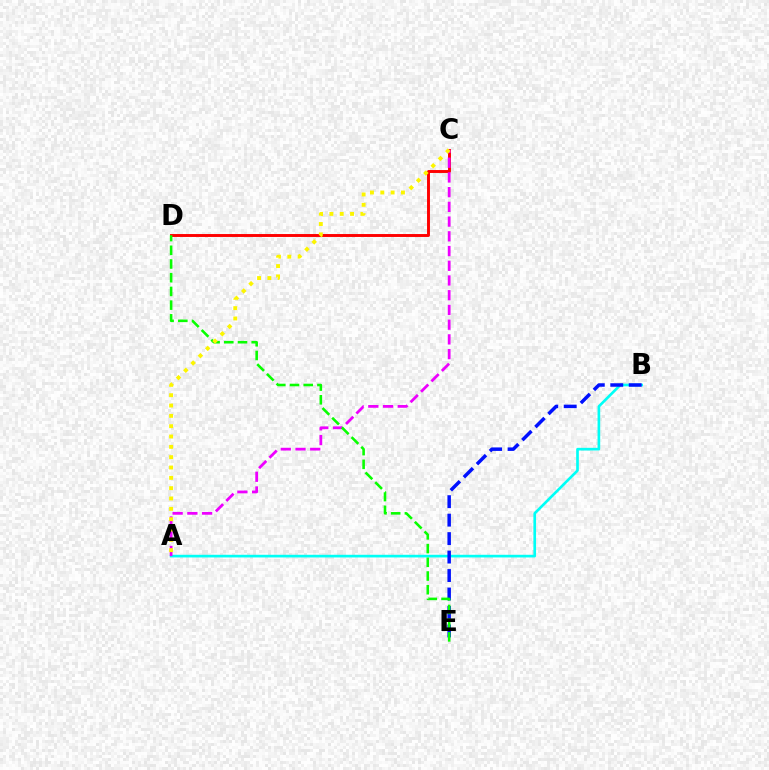{('A', 'B'): [{'color': '#00fff6', 'line_style': 'solid', 'thickness': 1.92}], ('B', 'E'): [{'color': '#0010ff', 'line_style': 'dashed', 'thickness': 2.51}], ('C', 'D'): [{'color': '#ff0000', 'line_style': 'solid', 'thickness': 2.1}], ('A', 'C'): [{'color': '#ee00ff', 'line_style': 'dashed', 'thickness': 2.0}, {'color': '#fcf500', 'line_style': 'dotted', 'thickness': 2.81}], ('D', 'E'): [{'color': '#08ff00', 'line_style': 'dashed', 'thickness': 1.86}]}